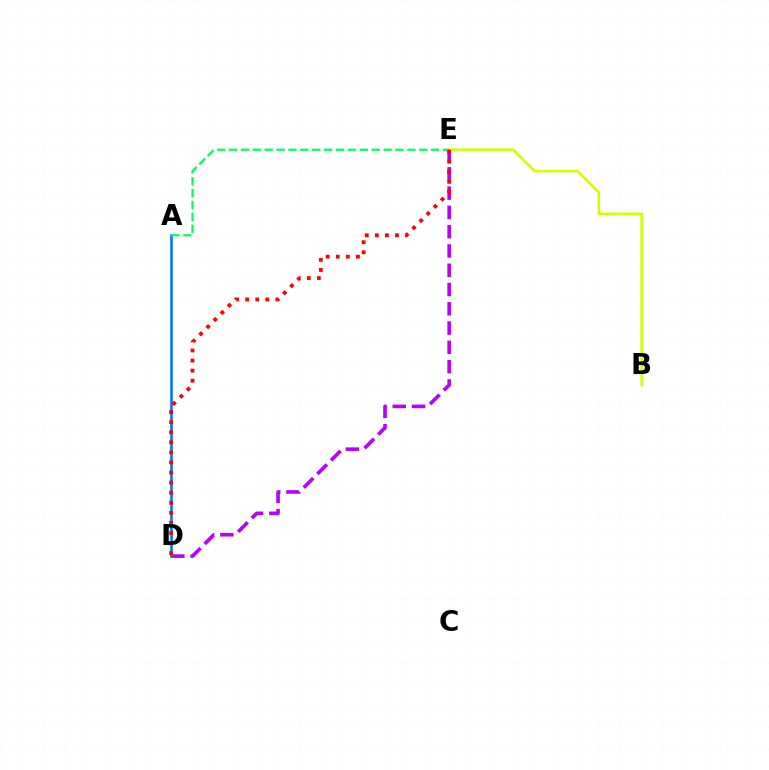{('D', 'E'): [{'color': '#b900ff', 'line_style': 'dashed', 'thickness': 2.62}, {'color': '#ff0000', 'line_style': 'dotted', 'thickness': 2.74}], ('A', 'D'): [{'color': '#0074ff', 'line_style': 'solid', 'thickness': 1.87}], ('B', 'E'): [{'color': '#d1ff00', 'line_style': 'solid', 'thickness': 1.84}], ('A', 'E'): [{'color': '#00ff5c', 'line_style': 'dashed', 'thickness': 1.62}]}